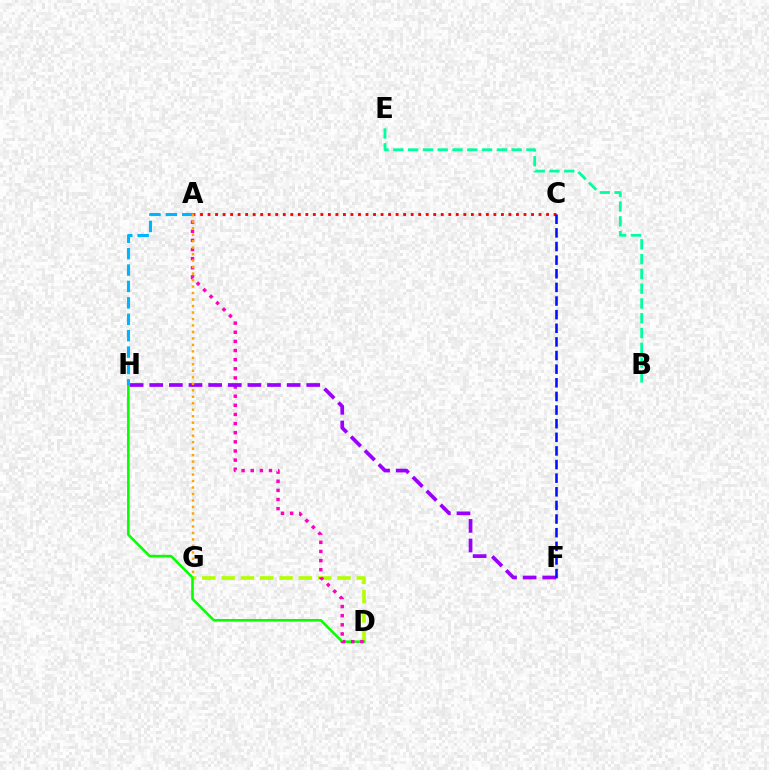{('A', 'C'): [{'color': '#ff0000', 'line_style': 'dotted', 'thickness': 2.04}], ('D', 'G'): [{'color': '#b3ff00', 'line_style': 'dashed', 'thickness': 2.62}], ('D', 'H'): [{'color': '#08ff00', 'line_style': 'solid', 'thickness': 1.86}], ('A', 'D'): [{'color': '#ff00bd', 'line_style': 'dotted', 'thickness': 2.48}], ('F', 'H'): [{'color': '#9b00ff', 'line_style': 'dashed', 'thickness': 2.67}], ('A', 'H'): [{'color': '#00b5ff', 'line_style': 'dashed', 'thickness': 2.23}], ('B', 'E'): [{'color': '#00ff9d', 'line_style': 'dashed', 'thickness': 2.01}], ('A', 'G'): [{'color': '#ffa500', 'line_style': 'dotted', 'thickness': 1.76}], ('C', 'F'): [{'color': '#0010ff', 'line_style': 'dashed', 'thickness': 1.85}]}